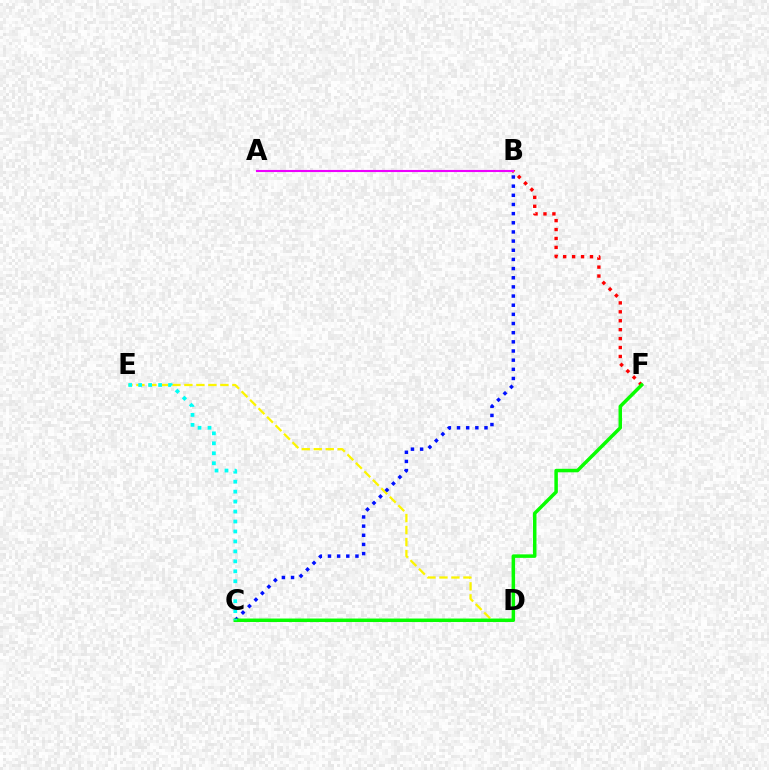{('D', 'E'): [{'color': '#fcf500', 'line_style': 'dashed', 'thickness': 1.63}], ('B', 'C'): [{'color': '#0010ff', 'line_style': 'dotted', 'thickness': 2.49}], ('B', 'F'): [{'color': '#ff0000', 'line_style': 'dotted', 'thickness': 2.43}], ('C', 'F'): [{'color': '#08ff00', 'line_style': 'solid', 'thickness': 2.52}], ('C', 'E'): [{'color': '#00fff6', 'line_style': 'dotted', 'thickness': 2.71}], ('A', 'B'): [{'color': '#ee00ff', 'line_style': 'solid', 'thickness': 1.52}]}